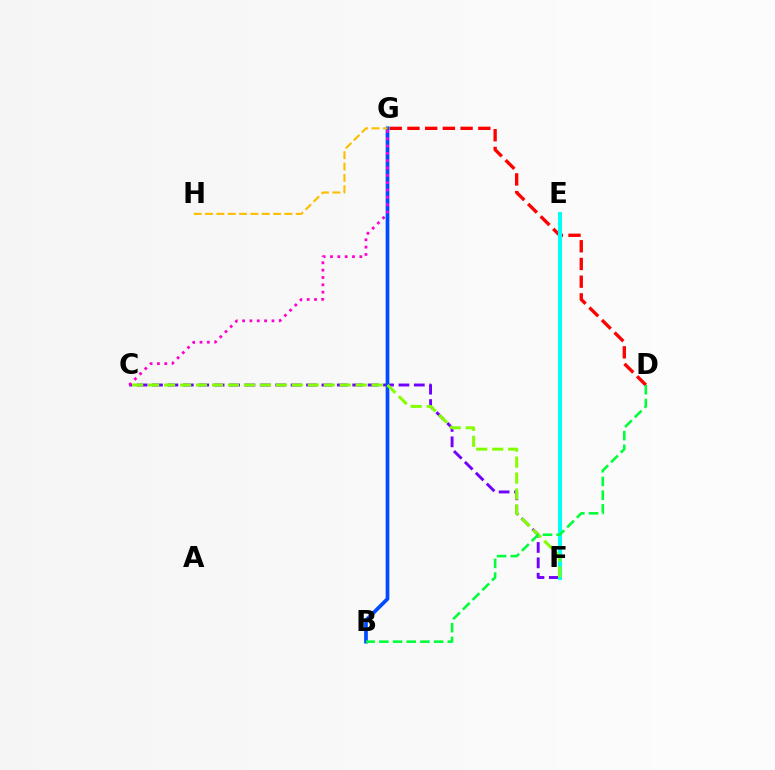{('D', 'G'): [{'color': '#ff0000', 'line_style': 'dashed', 'thickness': 2.41}], ('C', 'F'): [{'color': '#7200ff', 'line_style': 'dashed', 'thickness': 2.09}, {'color': '#84ff00', 'line_style': 'dashed', 'thickness': 2.17}], ('E', 'F'): [{'color': '#00fff6', 'line_style': 'solid', 'thickness': 2.93}], ('B', 'G'): [{'color': '#004bff', 'line_style': 'solid', 'thickness': 2.66}], ('B', 'D'): [{'color': '#00ff39', 'line_style': 'dashed', 'thickness': 1.86}], ('C', 'G'): [{'color': '#ff00cf', 'line_style': 'dotted', 'thickness': 1.99}], ('G', 'H'): [{'color': '#ffbd00', 'line_style': 'dashed', 'thickness': 1.54}]}